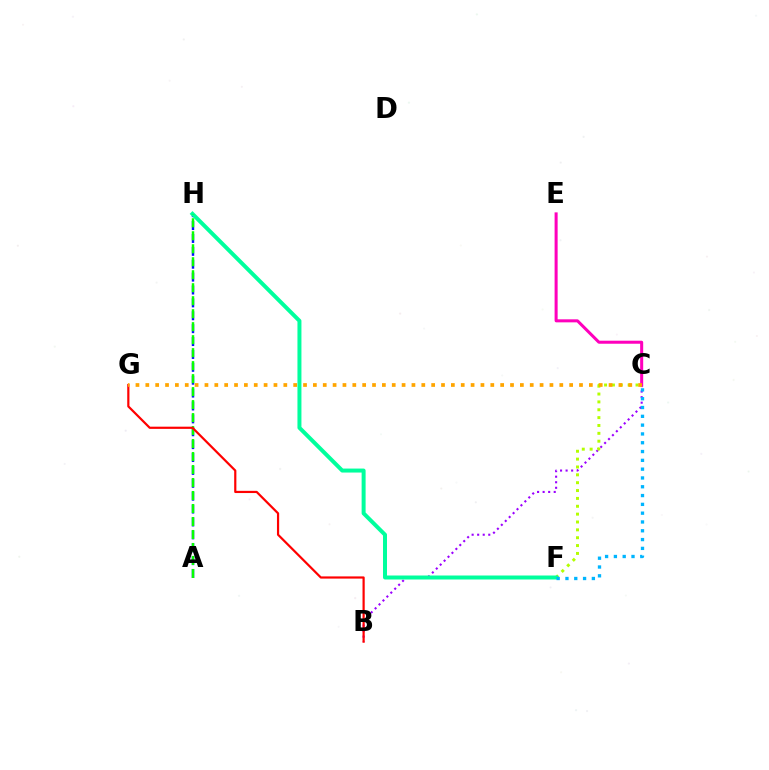{('B', 'C'): [{'color': '#9b00ff', 'line_style': 'dotted', 'thickness': 1.51}], ('C', 'F'): [{'color': '#b3ff00', 'line_style': 'dotted', 'thickness': 2.14}, {'color': '#00b5ff', 'line_style': 'dotted', 'thickness': 2.39}], ('A', 'H'): [{'color': '#0010ff', 'line_style': 'dashed', 'thickness': 1.75}, {'color': '#08ff00', 'line_style': 'dashed', 'thickness': 1.76}], ('F', 'H'): [{'color': '#00ff9d', 'line_style': 'solid', 'thickness': 2.87}], ('C', 'E'): [{'color': '#ff00bd', 'line_style': 'solid', 'thickness': 2.18}], ('B', 'G'): [{'color': '#ff0000', 'line_style': 'solid', 'thickness': 1.58}], ('C', 'G'): [{'color': '#ffa500', 'line_style': 'dotted', 'thickness': 2.68}]}